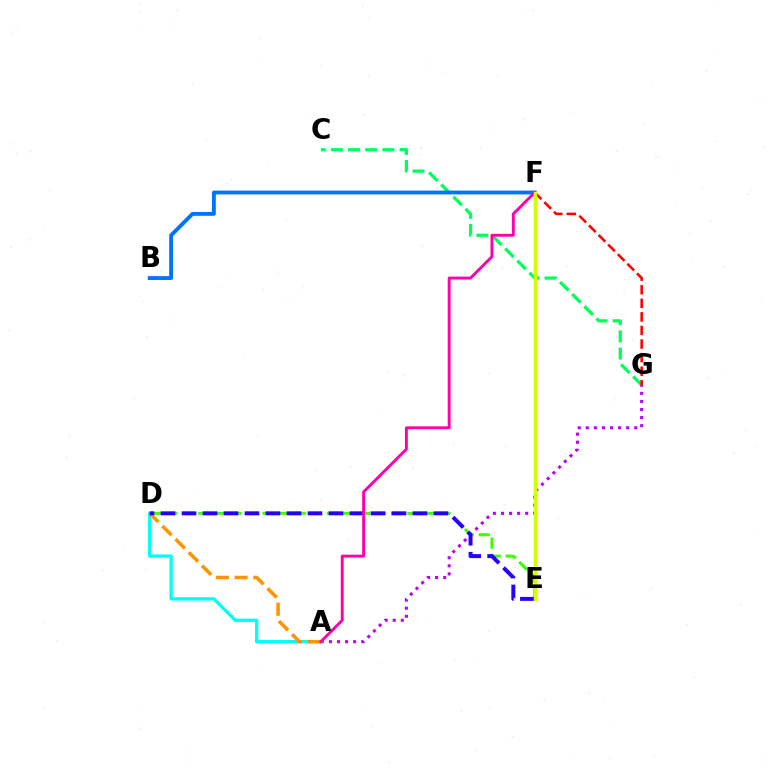{('C', 'G'): [{'color': '#00ff5c', 'line_style': 'dashed', 'thickness': 2.33}], ('A', 'G'): [{'color': '#b900ff', 'line_style': 'dotted', 'thickness': 2.19}], ('D', 'E'): [{'color': '#3dff00', 'line_style': 'dashed', 'thickness': 2.18}, {'color': '#2500ff', 'line_style': 'dashed', 'thickness': 2.85}], ('A', 'D'): [{'color': '#00fff6', 'line_style': 'solid', 'thickness': 2.38}, {'color': '#ff9400', 'line_style': 'dashed', 'thickness': 2.54}], ('F', 'G'): [{'color': '#ff0000', 'line_style': 'dashed', 'thickness': 1.84}], ('B', 'F'): [{'color': '#0074ff', 'line_style': 'solid', 'thickness': 2.77}], ('A', 'F'): [{'color': '#ff00ac', 'line_style': 'solid', 'thickness': 2.09}], ('E', 'F'): [{'color': '#d1ff00', 'line_style': 'solid', 'thickness': 2.51}]}